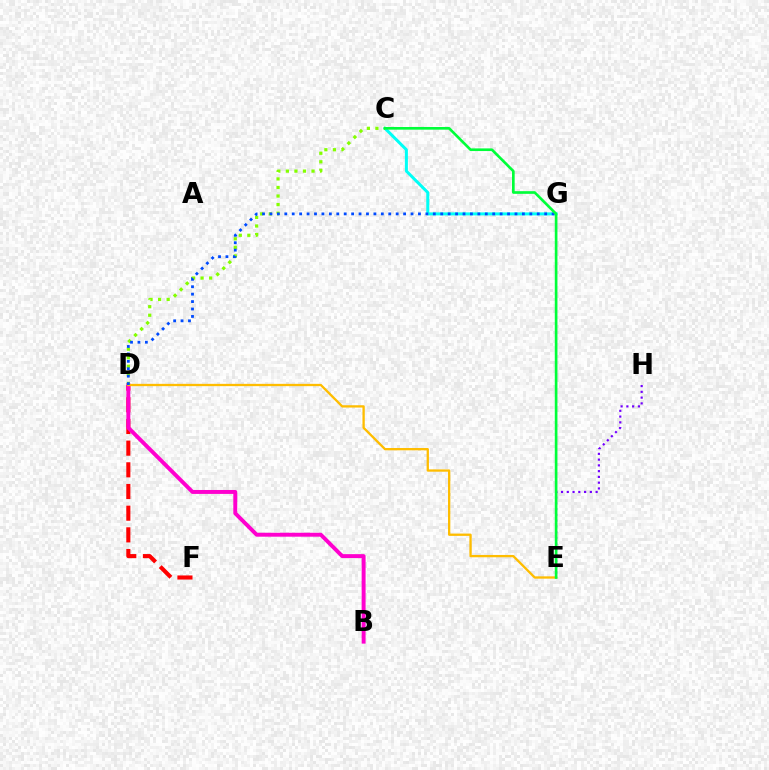{('D', 'F'): [{'color': '#ff0000', 'line_style': 'dashed', 'thickness': 2.94}], ('B', 'D'): [{'color': '#ff00cf', 'line_style': 'solid', 'thickness': 2.83}], ('D', 'E'): [{'color': '#ffbd00', 'line_style': 'solid', 'thickness': 1.66}], ('C', 'G'): [{'color': '#00fff6', 'line_style': 'solid', 'thickness': 2.16}], ('C', 'D'): [{'color': '#84ff00', 'line_style': 'dotted', 'thickness': 2.32}], ('D', 'G'): [{'color': '#004bff', 'line_style': 'dotted', 'thickness': 2.02}], ('E', 'H'): [{'color': '#7200ff', 'line_style': 'dotted', 'thickness': 1.57}], ('C', 'E'): [{'color': '#00ff39', 'line_style': 'solid', 'thickness': 1.91}]}